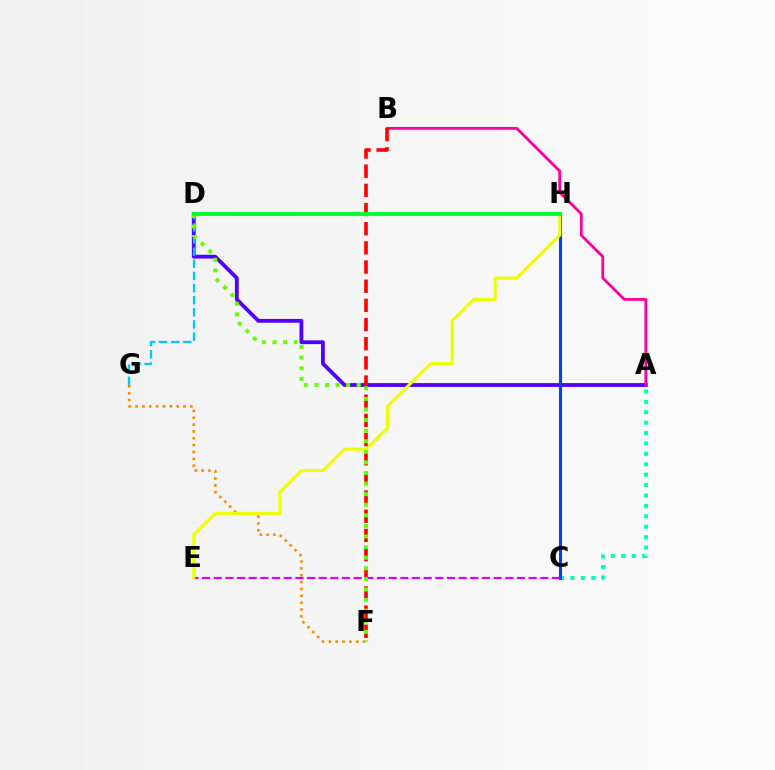{('A', 'D'): [{'color': '#4f00ff', 'line_style': 'solid', 'thickness': 2.74}], ('D', 'G'): [{'color': '#00c7ff', 'line_style': 'dashed', 'thickness': 1.65}], ('A', 'C'): [{'color': '#00ffaf', 'line_style': 'dotted', 'thickness': 2.83}], ('F', 'G'): [{'color': '#ff8800', 'line_style': 'dotted', 'thickness': 1.86}], ('A', 'B'): [{'color': '#ff00a0', 'line_style': 'solid', 'thickness': 2.01}], ('C', 'H'): [{'color': '#003fff', 'line_style': 'solid', 'thickness': 2.21}], ('C', 'E'): [{'color': '#d600ff', 'line_style': 'dashed', 'thickness': 1.58}], ('E', 'H'): [{'color': '#eeff00', 'line_style': 'solid', 'thickness': 2.17}], ('B', 'F'): [{'color': '#ff0000', 'line_style': 'dashed', 'thickness': 2.6}], ('D', 'F'): [{'color': '#66ff00', 'line_style': 'dotted', 'thickness': 2.88}], ('D', 'H'): [{'color': '#00ff27', 'line_style': 'solid', 'thickness': 2.78}]}